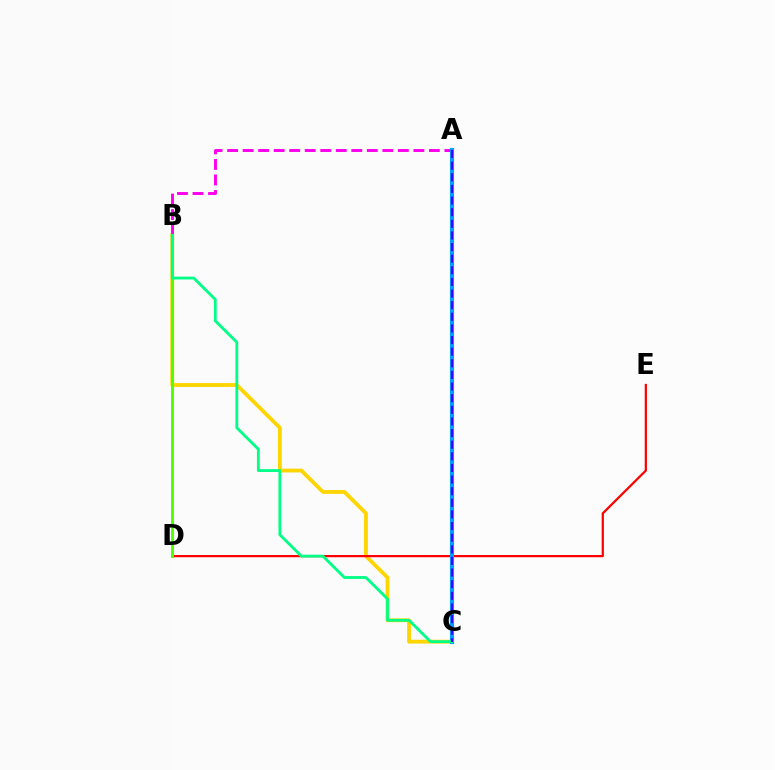{('B', 'C'): [{'color': '#ffd500', 'line_style': 'solid', 'thickness': 2.74}, {'color': '#00ff86', 'line_style': 'solid', 'thickness': 2.03}], ('A', 'B'): [{'color': '#ff00ed', 'line_style': 'dashed', 'thickness': 2.11}], ('D', 'E'): [{'color': '#ff0000', 'line_style': 'solid', 'thickness': 1.61}], ('A', 'C'): [{'color': '#009eff', 'line_style': 'solid', 'thickness': 2.98}, {'color': '#3700ff', 'line_style': 'dashed', 'thickness': 1.58}], ('B', 'D'): [{'color': '#4fff00', 'line_style': 'solid', 'thickness': 2.08}]}